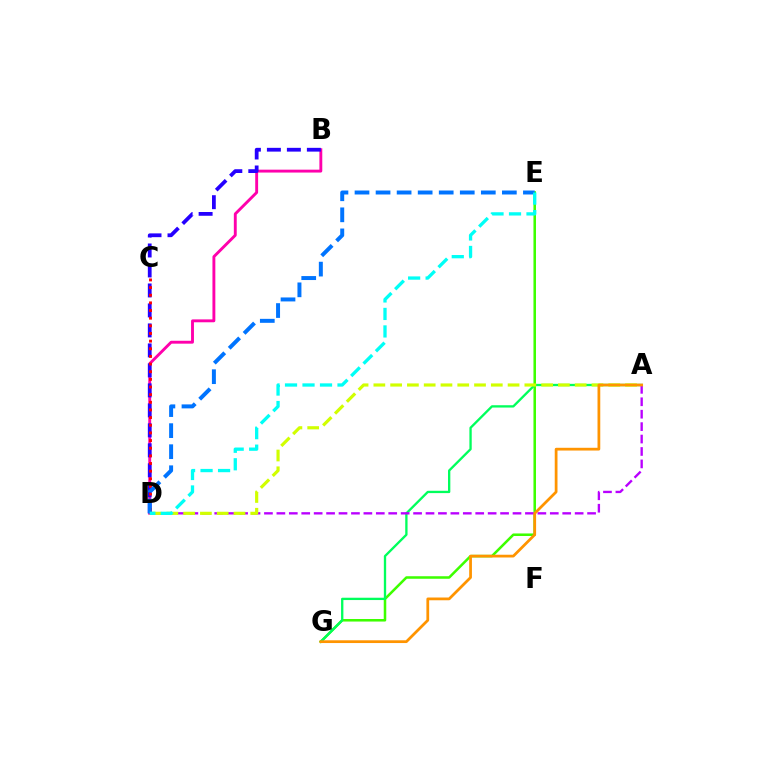{('E', 'G'): [{'color': '#3dff00', 'line_style': 'solid', 'thickness': 1.83}], ('B', 'D'): [{'color': '#ff00ac', 'line_style': 'solid', 'thickness': 2.08}, {'color': '#2500ff', 'line_style': 'dashed', 'thickness': 2.72}], ('A', 'G'): [{'color': '#00ff5c', 'line_style': 'solid', 'thickness': 1.67}, {'color': '#ff9400', 'line_style': 'solid', 'thickness': 1.98}], ('A', 'D'): [{'color': '#b900ff', 'line_style': 'dashed', 'thickness': 1.69}, {'color': '#d1ff00', 'line_style': 'dashed', 'thickness': 2.28}], ('C', 'D'): [{'color': '#ff0000', 'line_style': 'dotted', 'thickness': 2.08}], ('D', 'E'): [{'color': '#0074ff', 'line_style': 'dashed', 'thickness': 2.86}, {'color': '#00fff6', 'line_style': 'dashed', 'thickness': 2.38}]}